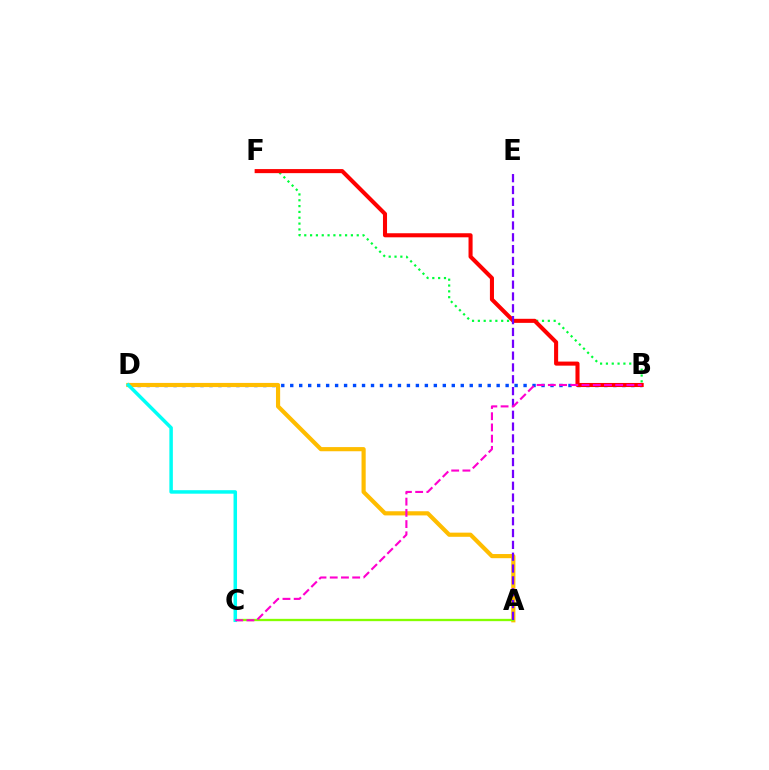{('B', 'D'): [{'color': '#004bff', 'line_style': 'dotted', 'thickness': 2.44}], ('A', 'D'): [{'color': '#ffbd00', 'line_style': 'solid', 'thickness': 3.0}], ('B', 'F'): [{'color': '#00ff39', 'line_style': 'dotted', 'thickness': 1.58}, {'color': '#ff0000', 'line_style': 'solid', 'thickness': 2.93}], ('A', 'C'): [{'color': '#84ff00', 'line_style': 'solid', 'thickness': 1.67}], ('A', 'E'): [{'color': '#7200ff', 'line_style': 'dashed', 'thickness': 1.61}], ('C', 'D'): [{'color': '#00fff6', 'line_style': 'solid', 'thickness': 2.52}], ('B', 'C'): [{'color': '#ff00cf', 'line_style': 'dashed', 'thickness': 1.52}]}